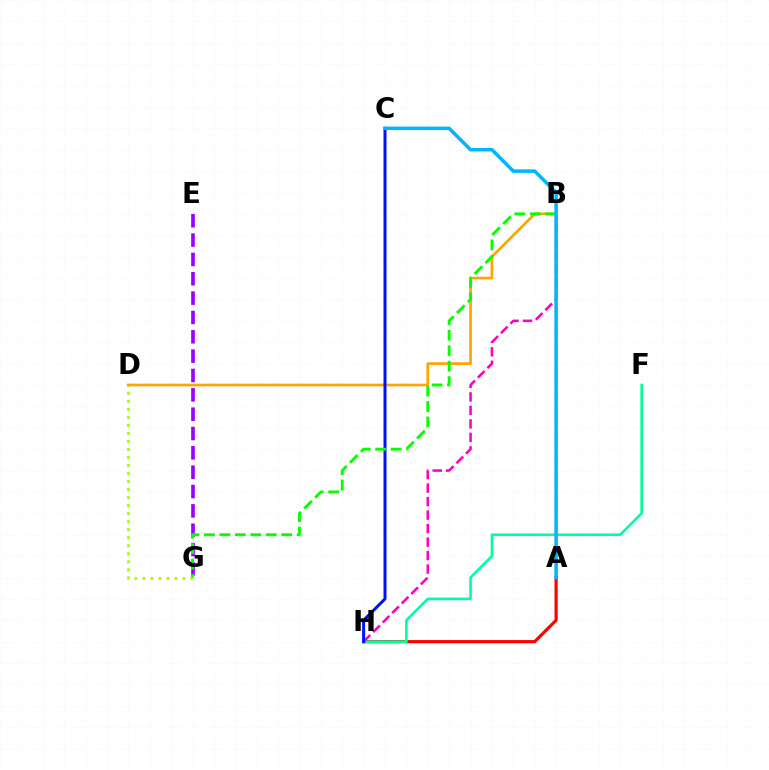{('A', 'H'): [{'color': '#ff0000', 'line_style': 'solid', 'thickness': 2.3}], ('D', 'G'): [{'color': '#b3ff00', 'line_style': 'dotted', 'thickness': 2.18}], ('F', 'H'): [{'color': '#00ff9d', 'line_style': 'solid', 'thickness': 1.88}], ('B', 'H'): [{'color': '#ff00bd', 'line_style': 'dashed', 'thickness': 1.83}], ('B', 'D'): [{'color': '#ffa500', 'line_style': 'solid', 'thickness': 1.94}], ('C', 'H'): [{'color': '#0010ff', 'line_style': 'solid', 'thickness': 2.16}], ('E', 'G'): [{'color': '#9b00ff', 'line_style': 'dashed', 'thickness': 2.63}], ('B', 'G'): [{'color': '#08ff00', 'line_style': 'dashed', 'thickness': 2.1}], ('A', 'C'): [{'color': '#00b5ff', 'line_style': 'solid', 'thickness': 2.52}]}